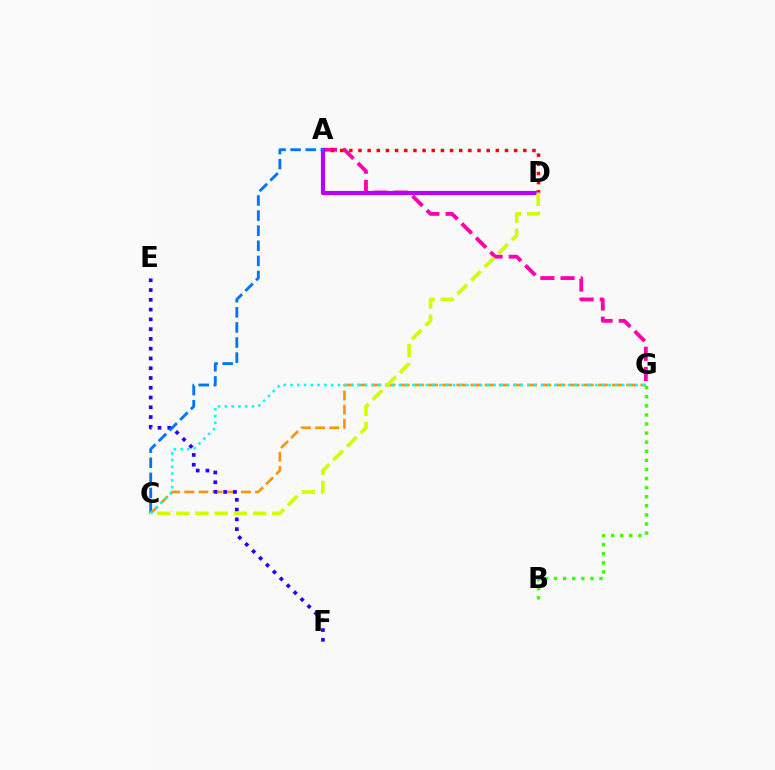{('A', 'G'): [{'color': '#ff00ac', 'line_style': 'dashed', 'thickness': 2.74}], ('A', 'D'): [{'color': '#00ff5c', 'line_style': 'solid', 'thickness': 1.82}, {'color': '#ff0000', 'line_style': 'dotted', 'thickness': 2.49}, {'color': '#b900ff', 'line_style': 'solid', 'thickness': 3.0}], ('C', 'G'): [{'color': '#ff9400', 'line_style': 'dashed', 'thickness': 1.92}, {'color': '#00fff6', 'line_style': 'dotted', 'thickness': 1.84}], ('E', 'F'): [{'color': '#2500ff', 'line_style': 'dotted', 'thickness': 2.65}], ('B', 'G'): [{'color': '#3dff00', 'line_style': 'dotted', 'thickness': 2.47}], ('A', 'C'): [{'color': '#0074ff', 'line_style': 'dashed', 'thickness': 2.05}], ('C', 'D'): [{'color': '#d1ff00', 'line_style': 'dashed', 'thickness': 2.61}]}